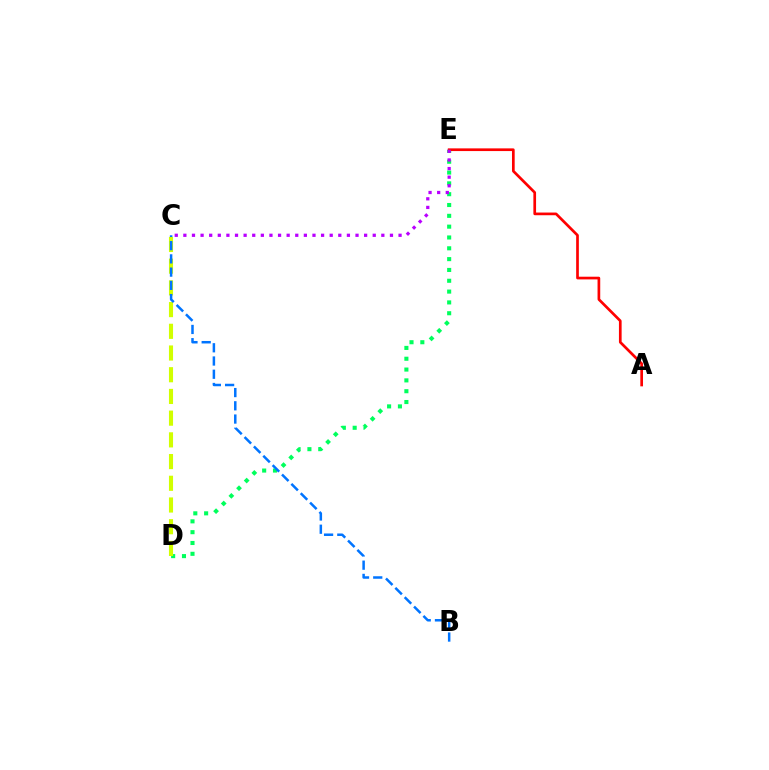{('D', 'E'): [{'color': '#00ff5c', 'line_style': 'dotted', 'thickness': 2.94}], ('C', 'D'): [{'color': '#d1ff00', 'line_style': 'dashed', 'thickness': 2.95}], ('B', 'C'): [{'color': '#0074ff', 'line_style': 'dashed', 'thickness': 1.8}], ('A', 'E'): [{'color': '#ff0000', 'line_style': 'solid', 'thickness': 1.94}], ('C', 'E'): [{'color': '#b900ff', 'line_style': 'dotted', 'thickness': 2.34}]}